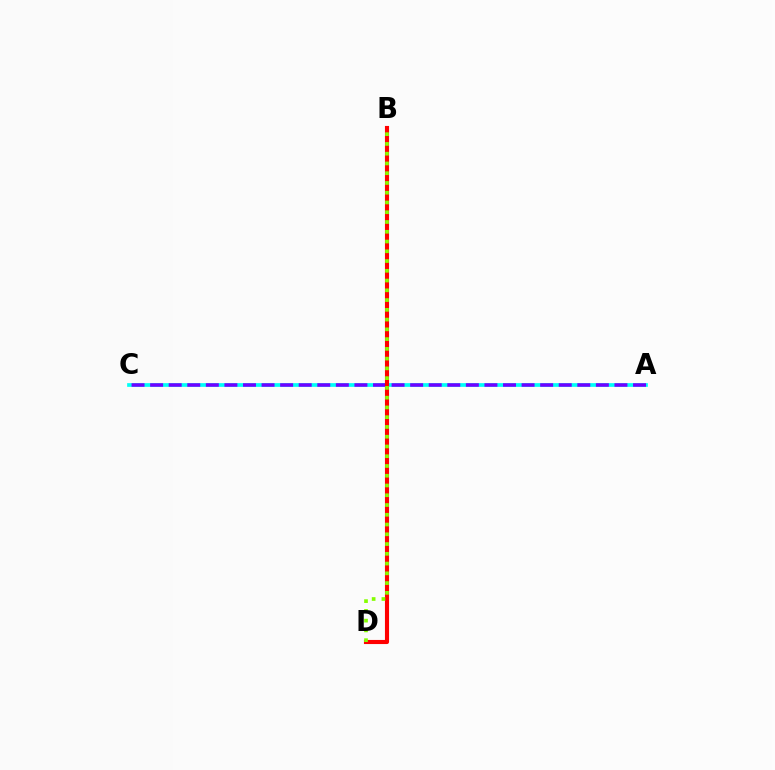{('A', 'C'): [{'color': '#00fff6', 'line_style': 'solid', 'thickness': 2.67}, {'color': '#7200ff', 'line_style': 'dashed', 'thickness': 2.52}], ('B', 'D'): [{'color': '#ff0000', 'line_style': 'solid', 'thickness': 2.96}, {'color': '#84ff00', 'line_style': 'dotted', 'thickness': 2.65}]}